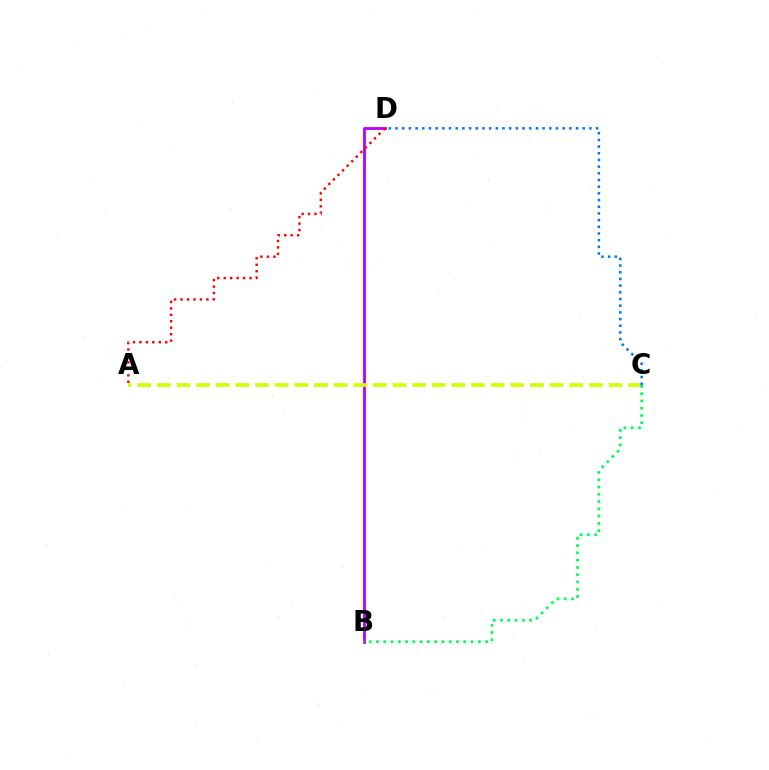{('B', 'D'): [{'color': '#b900ff', 'line_style': 'solid', 'thickness': 2.03}], ('A', 'C'): [{'color': '#d1ff00', 'line_style': 'dashed', 'thickness': 2.67}], ('A', 'D'): [{'color': '#ff0000', 'line_style': 'dotted', 'thickness': 1.75}], ('B', 'C'): [{'color': '#00ff5c', 'line_style': 'dotted', 'thickness': 1.98}], ('C', 'D'): [{'color': '#0074ff', 'line_style': 'dotted', 'thickness': 1.82}]}